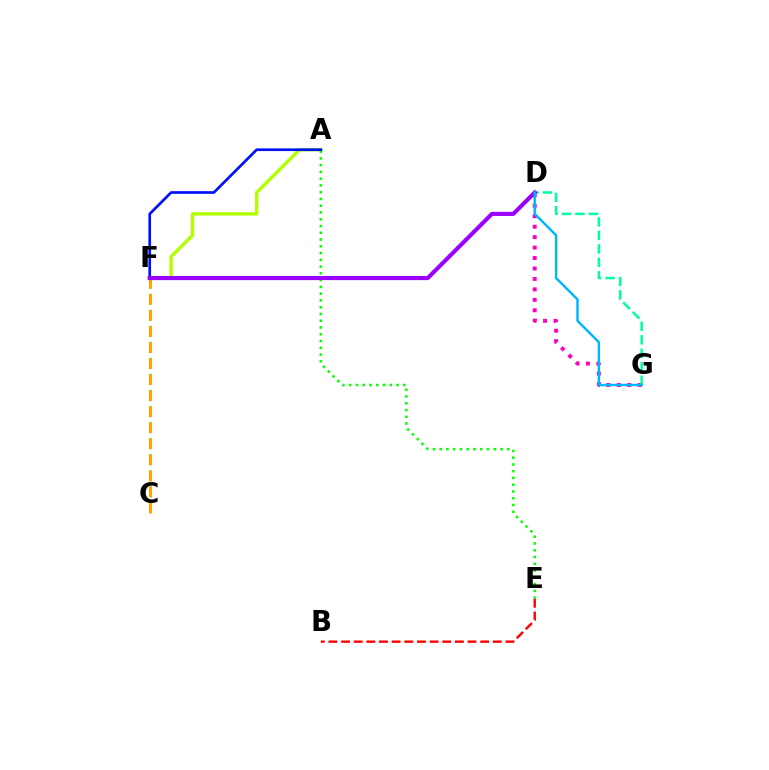{('D', 'G'): [{'color': '#ff00bd', 'line_style': 'dotted', 'thickness': 2.84}, {'color': '#00ff9d', 'line_style': 'dashed', 'thickness': 1.83}, {'color': '#00b5ff', 'line_style': 'solid', 'thickness': 1.75}], ('B', 'E'): [{'color': '#ff0000', 'line_style': 'dashed', 'thickness': 1.72}], ('A', 'F'): [{'color': '#b3ff00', 'line_style': 'solid', 'thickness': 2.44}, {'color': '#0010ff', 'line_style': 'solid', 'thickness': 1.93}], ('C', 'F'): [{'color': '#ffa500', 'line_style': 'dashed', 'thickness': 2.18}], ('A', 'E'): [{'color': '#08ff00', 'line_style': 'dotted', 'thickness': 1.84}], ('D', 'F'): [{'color': '#9b00ff', 'line_style': 'solid', 'thickness': 2.96}]}